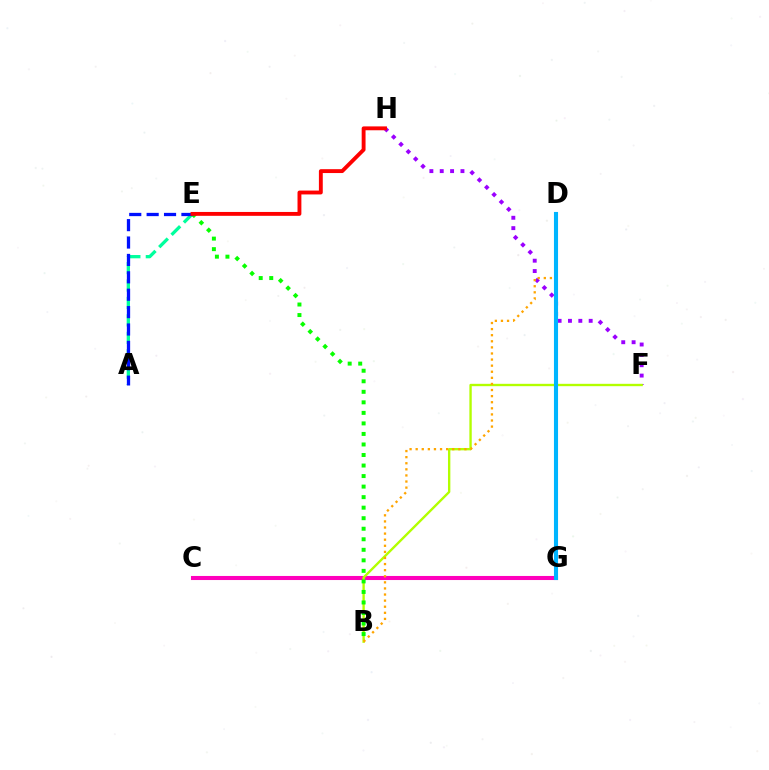{('C', 'G'): [{'color': '#ff00bd', 'line_style': 'solid', 'thickness': 2.93}], ('F', 'H'): [{'color': '#9b00ff', 'line_style': 'dotted', 'thickness': 2.81}], ('A', 'E'): [{'color': '#00ff9d', 'line_style': 'dashed', 'thickness': 2.37}, {'color': '#0010ff', 'line_style': 'dashed', 'thickness': 2.36}], ('B', 'F'): [{'color': '#b3ff00', 'line_style': 'solid', 'thickness': 1.7}], ('B', 'D'): [{'color': '#ffa500', 'line_style': 'dotted', 'thickness': 1.66}], ('B', 'E'): [{'color': '#08ff00', 'line_style': 'dotted', 'thickness': 2.86}], ('D', 'G'): [{'color': '#00b5ff', 'line_style': 'solid', 'thickness': 2.95}], ('E', 'H'): [{'color': '#ff0000', 'line_style': 'solid', 'thickness': 2.78}]}